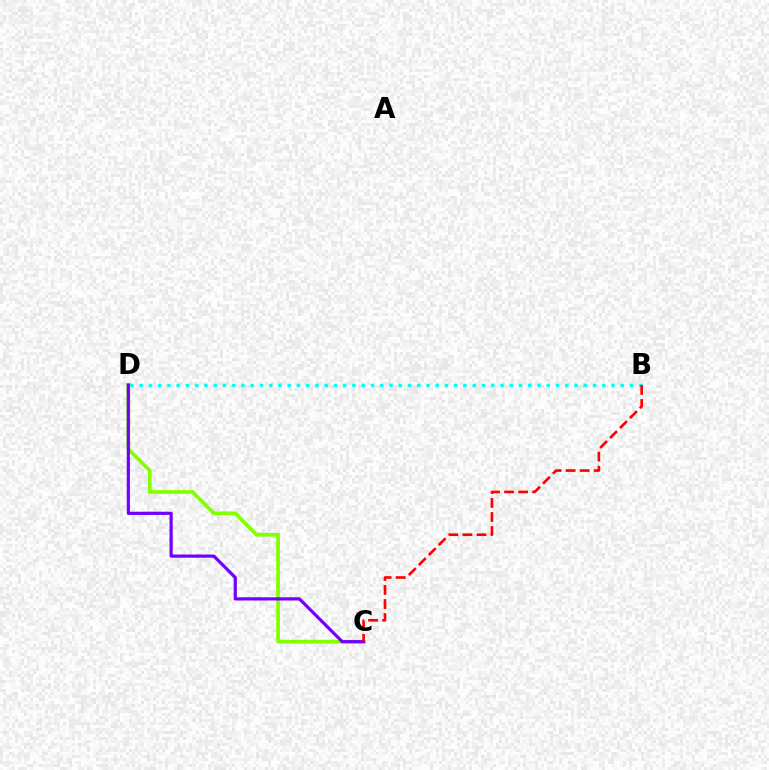{('B', 'D'): [{'color': '#00fff6', 'line_style': 'dotted', 'thickness': 2.51}], ('C', 'D'): [{'color': '#84ff00', 'line_style': 'solid', 'thickness': 2.68}, {'color': '#7200ff', 'line_style': 'solid', 'thickness': 2.29}], ('B', 'C'): [{'color': '#ff0000', 'line_style': 'dashed', 'thickness': 1.91}]}